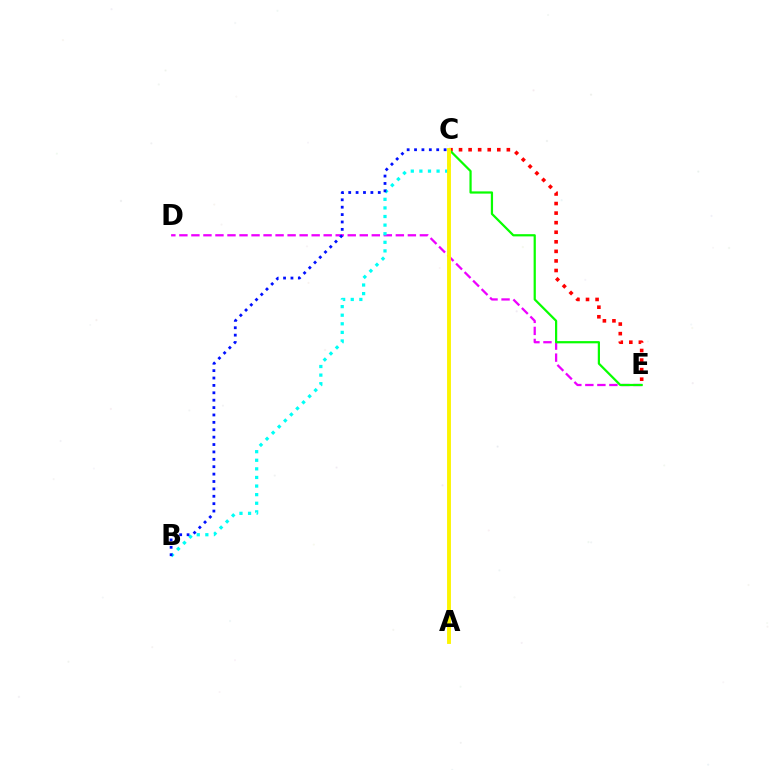{('D', 'E'): [{'color': '#ee00ff', 'line_style': 'dashed', 'thickness': 1.63}], ('B', 'C'): [{'color': '#00fff6', 'line_style': 'dotted', 'thickness': 2.34}, {'color': '#0010ff', 'line_style': 'dotted', 'thickness': 2.01}], ('C', 'E'): [{'color': '#ff0000', 'line_style': 'dotted', 'thickness': 2.6}, {'color': '#08ff00', 'line_style': 'solid', 'thickness': 1.6}], ('A', 'C'): [{'color': '#fcf500', 'line_style': 'solid', 'thickness': 2.79}]}